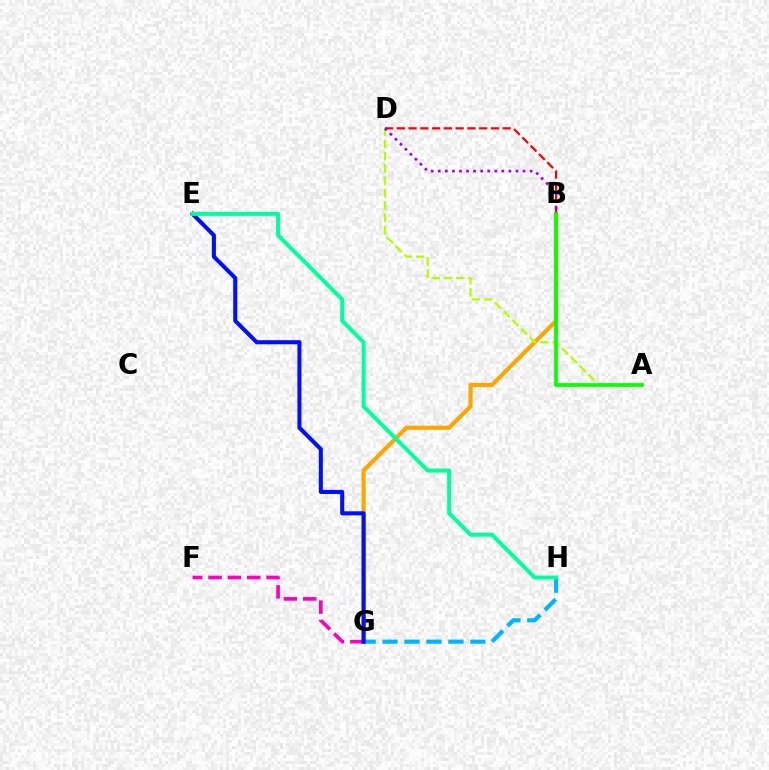{('B', 'G'): [{'color': '#ffa500', 'line_style': 'solid', 'thickness': 2.97}], ('F', 'G'): [{'color': '#ff00bd', 'line_style': 'dashed', 'thickness': 2.63}], ('A', 'D'): [{'color': '#b3ff00', 'line_style': 'dashed', 'thickness': 1.67}], ('B', 'D'): [{'color': '#ff0000', 'line_style': 'dashed', 'thickness': 1.6}, {'color': '#9b00ff', 'line_style': 'dotted', 'thickness': 1.92}], ('A', 'B'): [{'color': '#08ff00', 'line_style': 'solid', 'thickness': 2.68}], ('G', 'H'): [{'color': '#00b5ff', 'line_style': 'dashed', 'thickness': 2.98}], ('E', 'G'): [{'color': '#0010ff', 'line_style': 'solid', 'thickness': 2.93}], ('E', 'H'): [{'color': '#00ff9d', 'line_style': 'solid', 'thickness': 2.86}]}